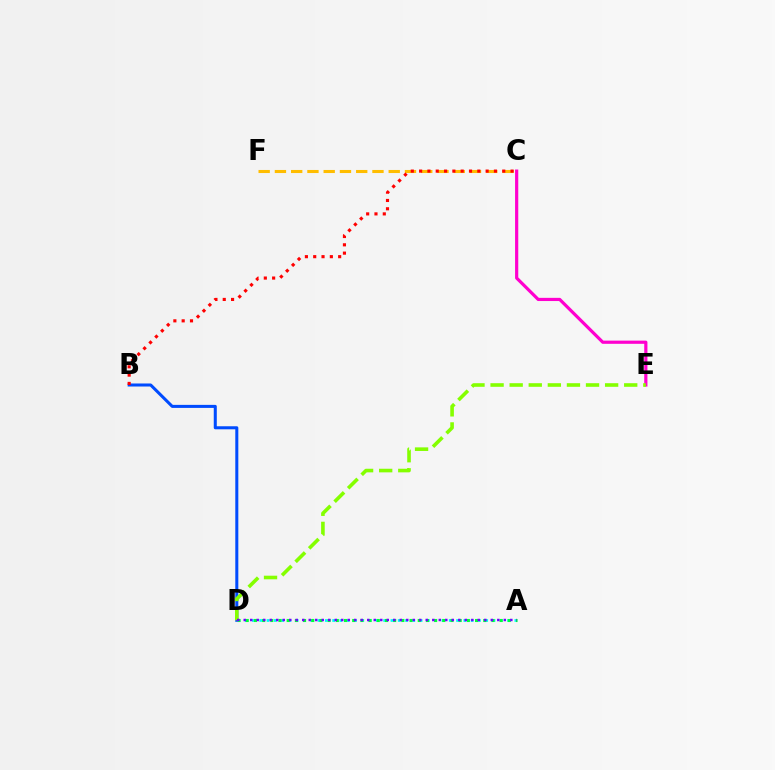{('C', 'E'): [{'color': '#ff00cf', 'line_style': 'solid', 'thickness': 2.3}], ('B', 'D'): [{'color': '#004bff', 'line_style': 'solid', 'thickness': 2.19}], ('A', 'D'): [{'color': '#00fff6', 'line_style': 'dotted', 'thickness': 1.98}, {'color': '#00ff39', 'line_style': 'dotted', 'thickness': 2.23}, {'color': '#7200ff', 'line_style': 'dotted', 'thickness': 1.77}], ('C', 'F'): [{'color': '#ffbd00', 'line_style': 'dashed', 'thickness': 2.21}], ('B', 'C'): [{'color': '#ff0000', 'line_style': 'dotted', 'thickness': 2.26}], ('D', 'E'): [{'color': '#84ff00', 'line_style': 'dashed', 'thickness': 2.59}]}